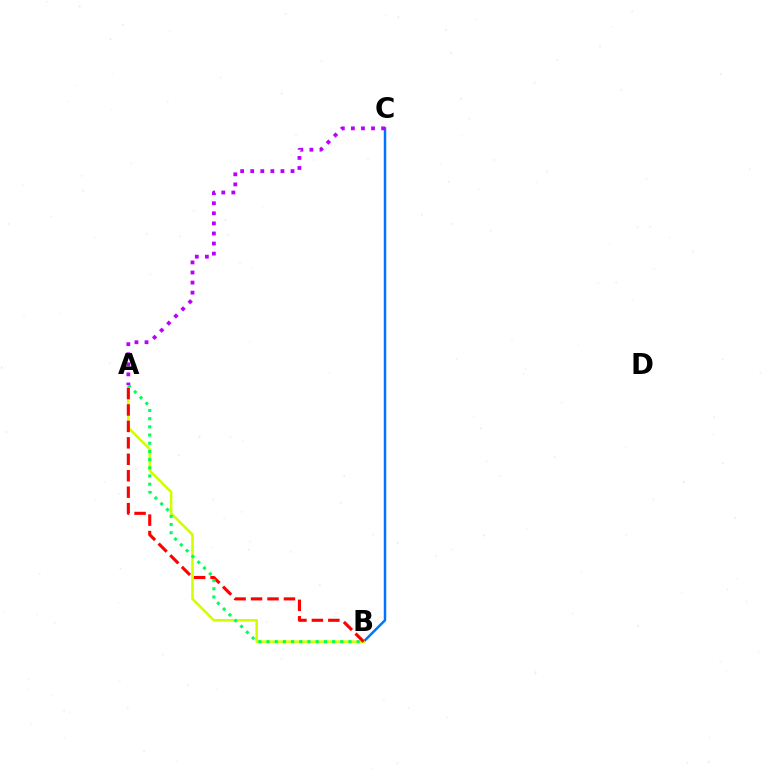{('B', 'C'): [{'color': '#0074ff', 'line_style': 'solid', 'thickness': 1.78}], ('A', 'B'): [{'color': '#d1ff00', 'line_style': 'solid', 'thickness': 1.86}, {'color': '#ff0000', 'line_style': 'dashed', 'thickness': 2.23}, {'color': '#00ff5c', 'line_style': 'dotted', 'thickness': 2.23}], ('A', 'C'): [{'color': '#b900ff', 'line_style': 'dotted', 'thickness': 2.74}]}